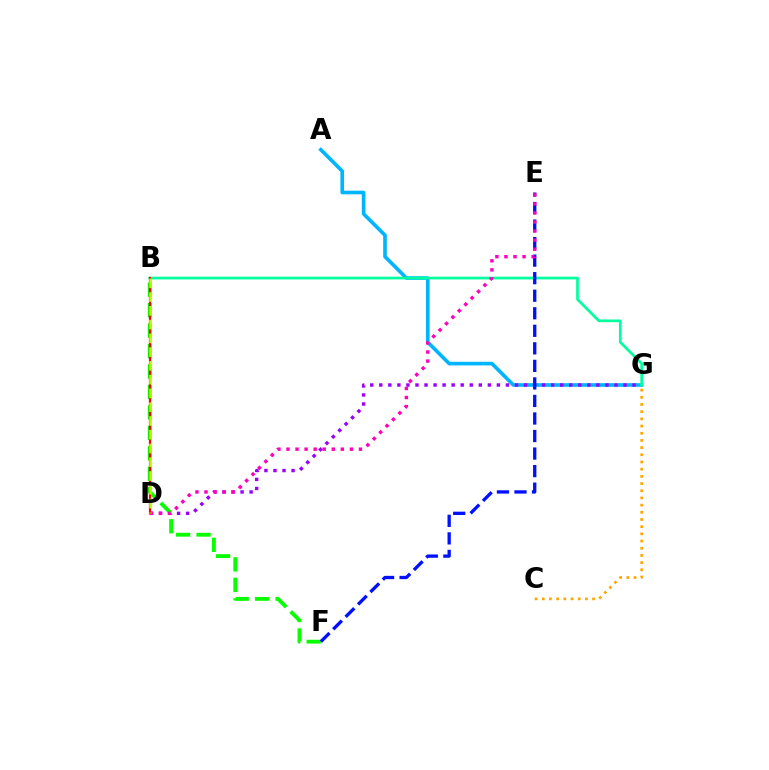{('A', 'G'): [{'color': '#00b5ff', 'line_style': 'solid', 'thickness': 2.62}], ('D', 'G'): [{'color': '#9b00ff', 'line_style': 'dotted', 'thickness': 2.46}], ('B', 'G'): [{'color': '#00ff9d', 'line_style': 'solid', 'thickness': 1.94}], ('B', 'F'): [{'color': '#08ff00', 'line_style': 'dashed', 'thickness': 2.78}], ('E', 'F'): [{'color': '#0010ff', 'line_style': 'dashed', 'thickness': 2.38}], ('C', 'G'): [{'color': '#ffa500', 'line_style': 'dotted', 'thickness': 1.95}], ('D', 'E'): [{'color': '#ff00bd', 'line_style': 'dotted', 'thickness': 2.46}], ('B', 'D'): [{'color': '#ff0000', 'line_style': 'solid', 'thickness': 1.59}, {'color': '#b3ff00', 'line_style': 'dashed', 'thickness': 1.87}]}